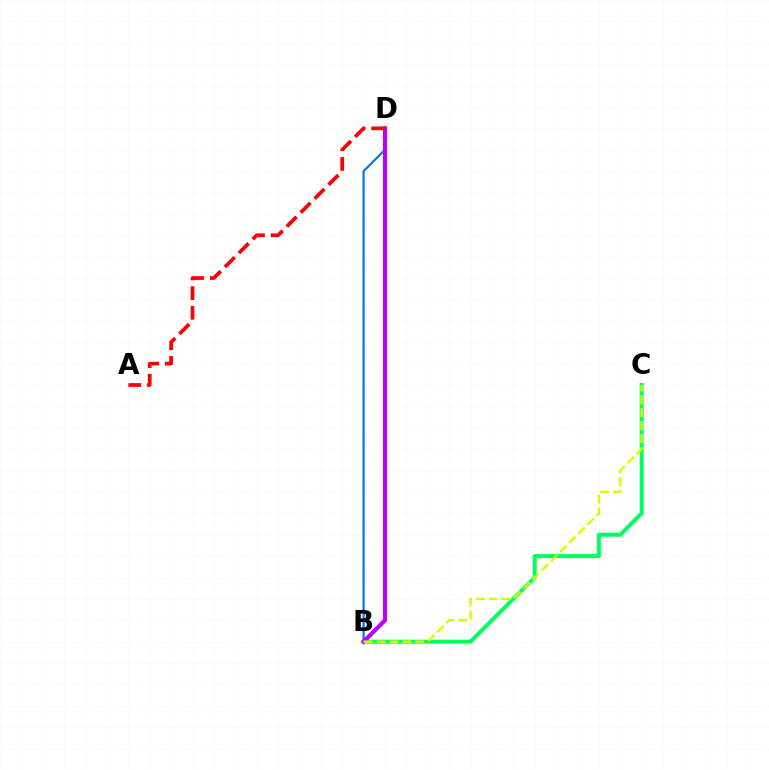{('B', 'C'): [{'color': '#00ff5c', 'line_style': 'solid', 'thickness': 2.86}, {'color': '#d1ff00', 'line_style': 'dashed', 'thickness': 1.76}], ('B', 'D'): [{'color': '#0074ff', 'line_style': 'solid', 'thickness': 1.57}, {'color': '#b900ff', 'line_style': 'solid', 'thickness': 2.98}], ('A', 'D'): [{'color': '#ff0000', 'line_style': 'dashed', 'thickness': 2.67}]}